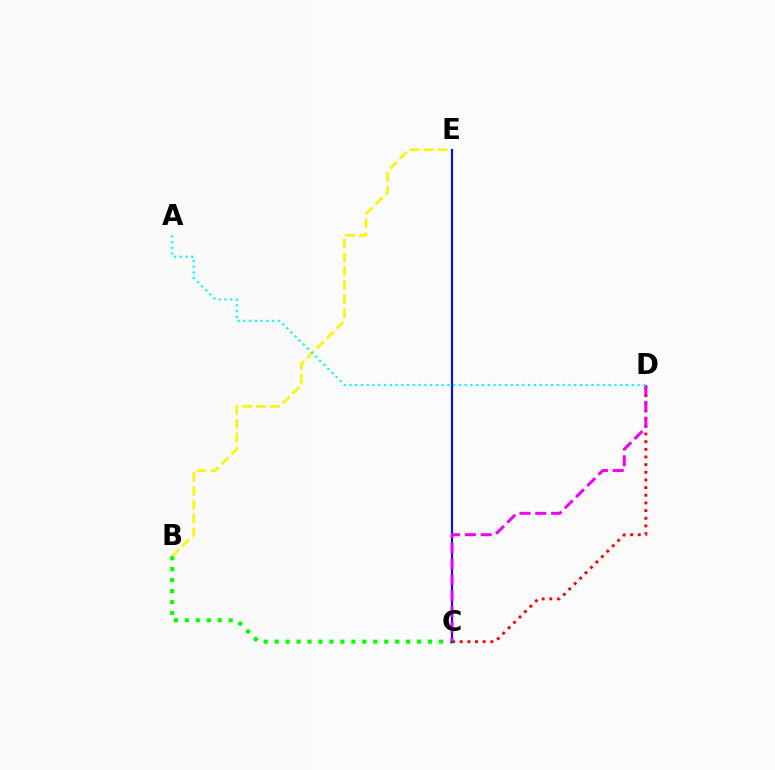{('B', 'E'): [{'color': '#fcf500', 'line_style': 'dashed', 'thickness': 1.89}], ('B', 'C'): [{'color': '#08ff00', 'line_style': 'dotted', 'thickness': 2.98}], ('C', 'D'): [{'color': '#ff0000', 'line_style': 'dotted', 'thickness': 2.08}, {'color': '#ee00ff', 'line_style': 'dashed', 'thickness': 2.15}], ('C', 'E'): [{'color': '#0010ff', 'line_style': 'solid', 'thickness': 1.55}], ('A', 'D'): [{'color': '#00fff6', 'line_style': 'dotted', 'thickness': 1.57}]}